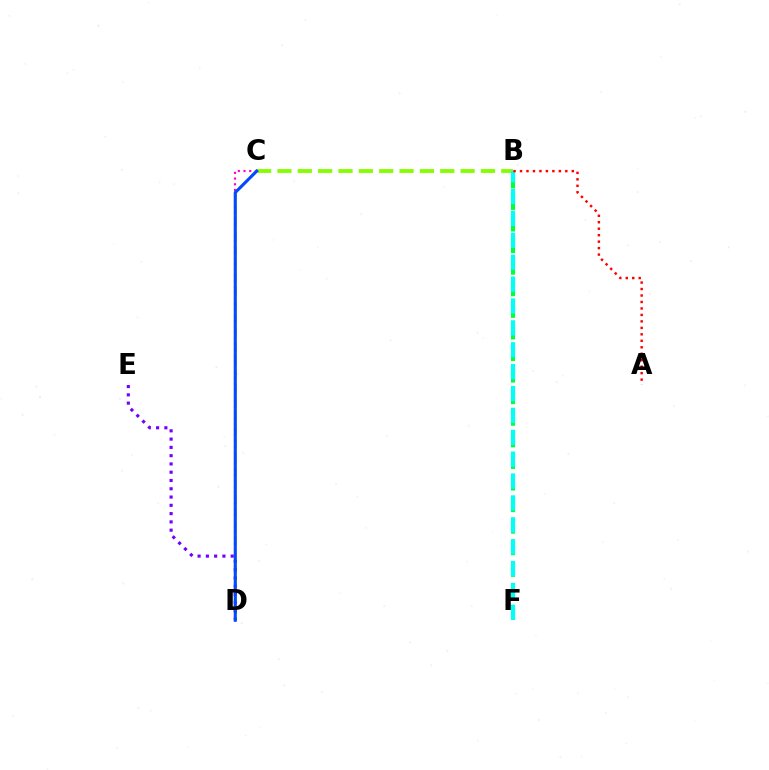{('B', 'F'): [{'color': '#00ff39', 'line_style': 'dashed', 'thickness': 2.93}, {'color': '#00fff6', 'line_style': 'dashed', 'thickness': 2.97}], ('C', 'D'): [{'color': '#ff00cf', 'line_style': 'dotted', 'thickness': 1.55}, {'color': '#ffbd00', 'line_style': 'dashed', 'thickness': 1.88}, {'color': '#004bff', 'line_style': 'solid', 'thickness': 2.21}], ('B', 'C'): [{'color': '#84ff00', 'line_style': 'dashed', 'thickness': 2.76}], ('D', 'E'): [{'color': '#7200ff', 'line_style': 'dotted', 'thickness': 2.25}], ('A', 'B'): [{'color': '#ff0000', 'line_style': 'dotted', 'thickness': 1.76}]}